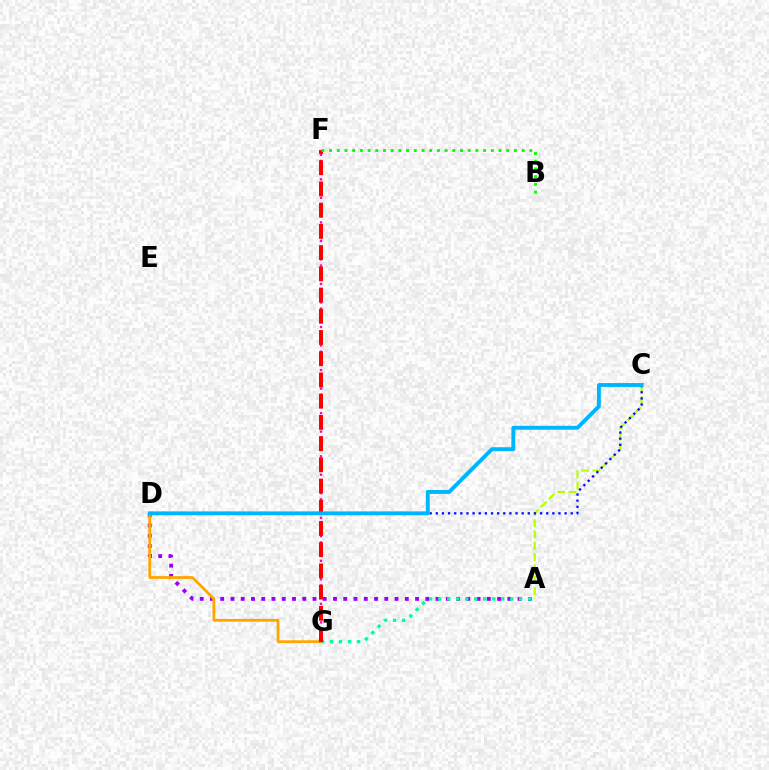{('A', 'C'): [{'color': '#b3ff00', 'line_style': 'dashed', 'thickness': 1.54}], ('A', 'D'): [{'color': '#9b00ff', 'line_style': 'dotted', 'thickness': 2.79}], ('A', 'G'): [{'color': '#00ff9d', 'line_style': 'dotted', 'thickness': 2.44}], ('F', 'G'): [{'color': '#ff00bd', 'line_style': 'dotted', 'thickness': 1.67}, {'color': '#ff0000', 'line_style': 'dashed', 'thickness': 2.88}], ('C', 'D'): [{'color': '#0010ff', 'line_style': 'dotted', 'thickness': 1.67}, {'color': '#00b5ff', 'line_style': 'solid', 'thickness': 2.81}], ('D', 'G'): [{'color': '#ffa500', 'line_style': 'solid', 'thickness': 1.99}], ('B', 'F'): [{'color': '#08ff00', 'line_style': 'dotted', 'thickness': 2.09}]}